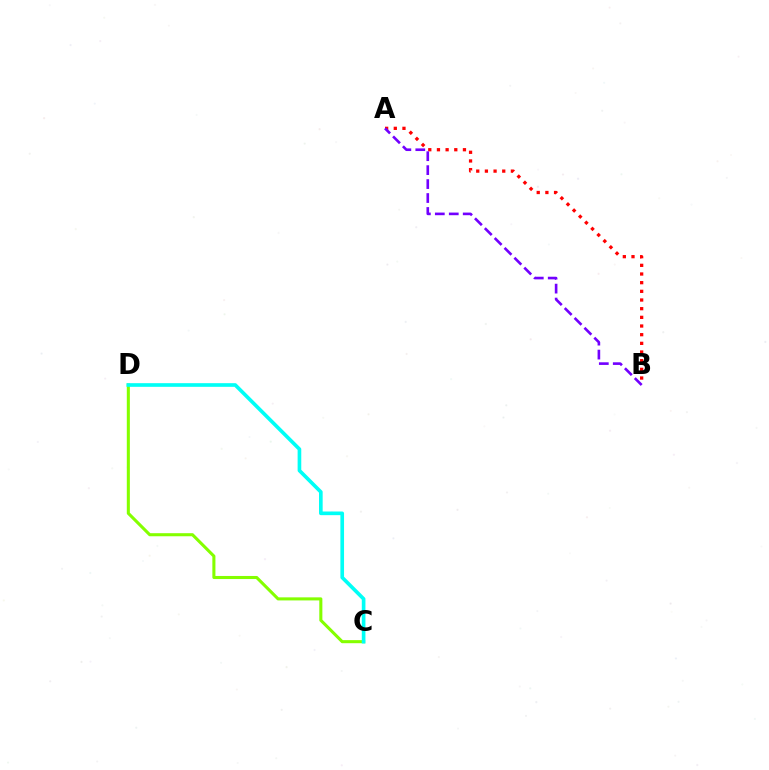{('A', 'B'): [{'color': '#ff0000', 'line_style': 'dotted', 'thickness': 2.36}, {'color': '#7200ff', 'line_style': 'dashed', 'thickness': 1.89}], ('C', 'D'): [{'color': '#84ff00', 'line_style': 'solid', 'thickness': 2.21}, {'color': '#00fff6', 'line_style': 'solid', 'thickness': 2.63}]}